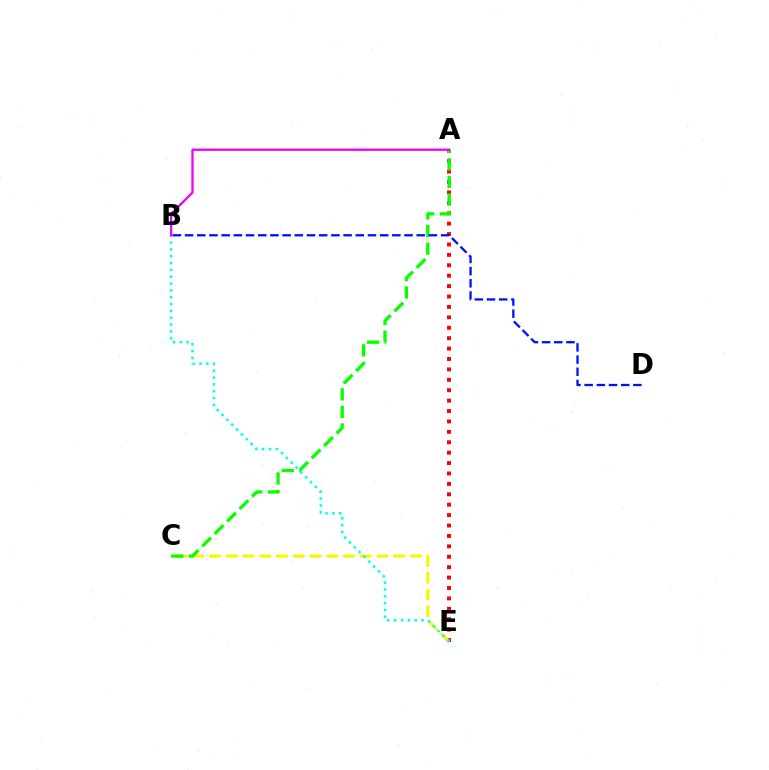{('A', 'E'): [{'color': '#ff0000', 'line_style': 'dotted', 'thickness': 2.83}], ('C', 'E'): [{'color': '#fcf500', 'line_style': 'dashed', 'thickness': 2.27}], ('A', 'C'): [{'color': '#08ff00', 'line_style': 'dashed', 'thickness': 2.39}], ('B', 'E'): [{'color': '#00fff6', 'line_style': 'dotted', 'thickness': 1.86}], ('A', 'B'): [{'color': '#ee00ff', 'line_style': 'solid', 'thickness': 1.65}], ('B', 'D'): [{'color': '#0010ff', 'line_style': 'dashed', 'thickness': 1.66}]}